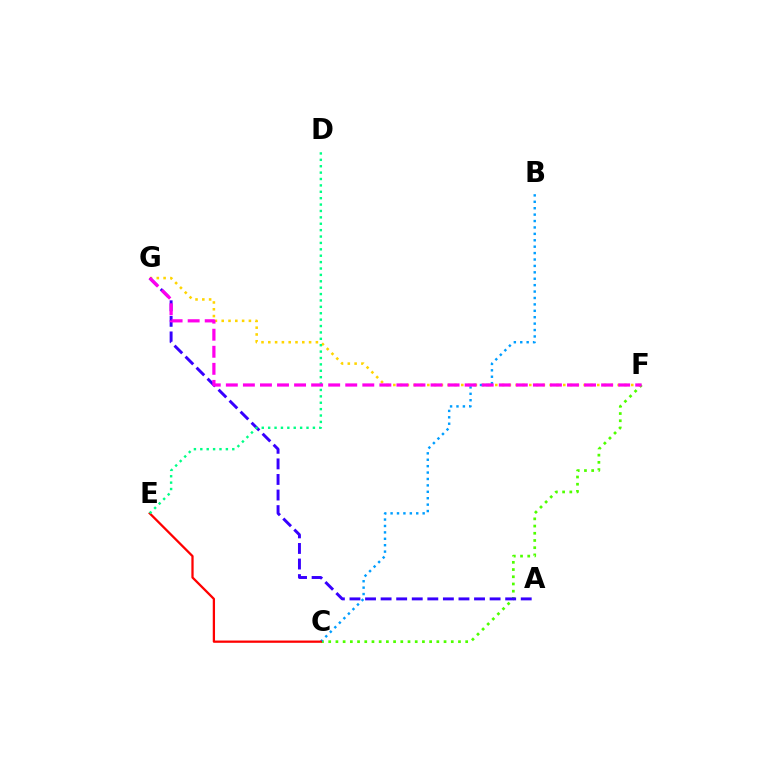{('C', 'F'): [{'color': '#4fff00', 'line_style': 'dotted', 'thickness': 1.96}], ('F', 'G'): [{'color': '#ffd500', 'line_style': 'dotted', 'thickness': 1.85}, {'color': '#ff00ed', 'line_style': 'dashed', 'thickness': 2.32}], ('A', 'G'): [{'color': '#3700ff', 'line_style': 'dashed', 'thickness': 2.12}], ('B', 'C'): [{'color': '#009eff', 'line_style': 'dotted', 'thickness': 1.74}], ('C', 'E'): [{'color': '#ff0000', 'line_style': 'solid', 'thickness': 1.63}], ('D', 'E'): [{'color': '#00ff86', 'line_style': 'dotted', 'thickness': 1.74}]}